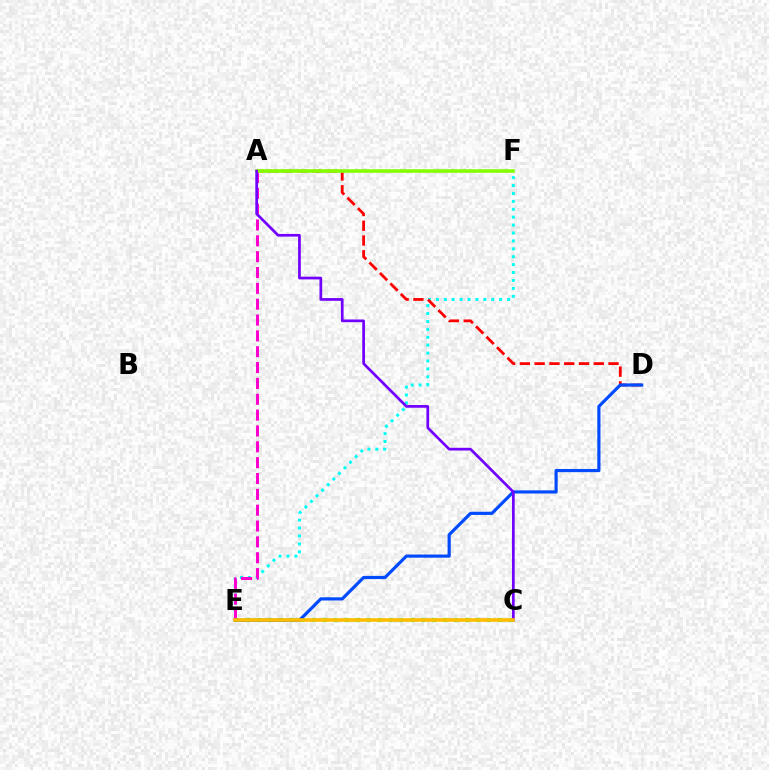{('C', 'E'): [{'color': '#00ff39', 'line_style': 'dotted', 'thickness': 2.98}, {'color': '#ffbd00', 'line_style': 'solid', 'thickness': 2.61}], ('E', 'F'): [{'color': '#00fff6', 'line_style': 'dotted', 'thickness': 2.15}], ('A', 'E'): [{'color': '#ff00cf', 'line_style': 'dashed', 'thickness': 2.15}], ('A', 'D'): [{'color': '#ff0000', 'line_style': 'dashed', 'thickness': 2.01}], ('A', 'F'): [{'color': '#84ff00', 'line_style': 'solid', 'thickness': 2.59}], ('D', 'E'): [{'color': '#004bff', 'line_style': 'solid', 'thickness': 2.29}], ('A', 'C'): [{'color': '#7200ff', 'line_style': 'solid', 'thickness': 1.95}]}